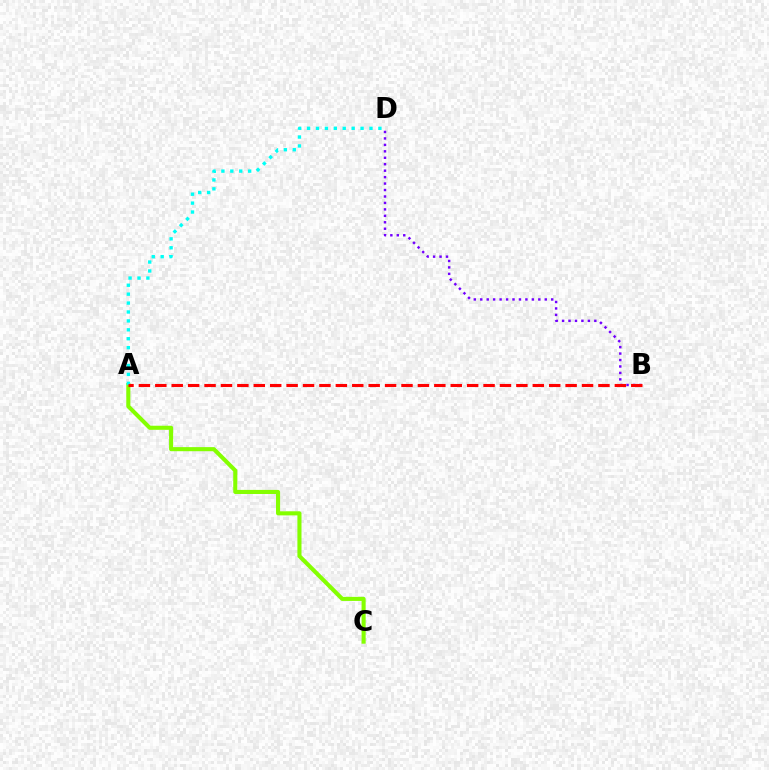{('B', 'D'): [{'color': '#7200ff', 'line_style': 'dotted', 'thickness': 1.75}], ('A', 'C'): [{'color': '#84ff00', 'line_style': 'solid', 'thickness': 2.94}], ('A', 'D'): [{'color': '#00fff6', 'line_style': 'dotted', 'thickness': 2.42}], ('A', 'B'): [{'color': '#ff0000', 'line_style': 'dashed', 'thickness': 2.23}]}